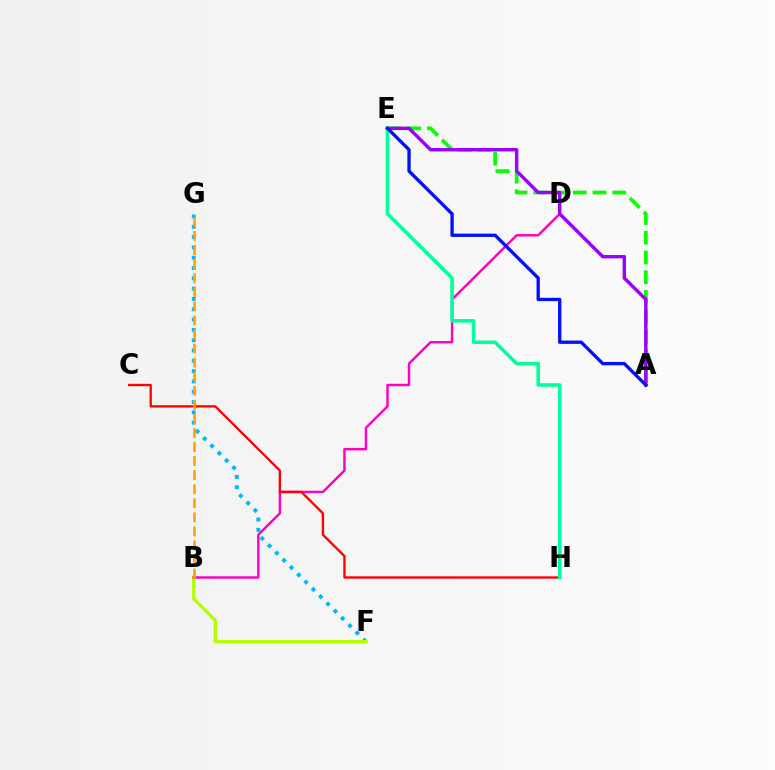{('F', 'G'): [{'color': '#00b5ff', 'line_style': 'dotted', 'thickness': 2.8}], ('B', 'F'): [{'color': '#b3ff00', 'line_style': 'solid', 'thickness': 2.4}], ('B', 'D'): [{'color': '#ff00bd', 'line_style': 'solid', 'thickness': 1.76}], ('A', 'E'): [{'color': '#08ff00', 'line_style': 'dashed', 'thickness': 2.68}, {'color': '#9b00ff', 'line_style': 'solid', 'thickness': 2.47}, {'color': '#0010ff', 'line_style': 'solid', 'thickness': 2.39}], ('C', 'H'): [{'color': '#ff0000', 'line_style': 'solid', 'thickness': 1.69}], ('E', 'H'): [{'color': '#00ff9d', 'line_style': 'solid', 'thickness': 2.58}], ('B', 'G'): [{'color': '#ffa500', 'line_style': 'dashed', 'thickness': 1.91}]}